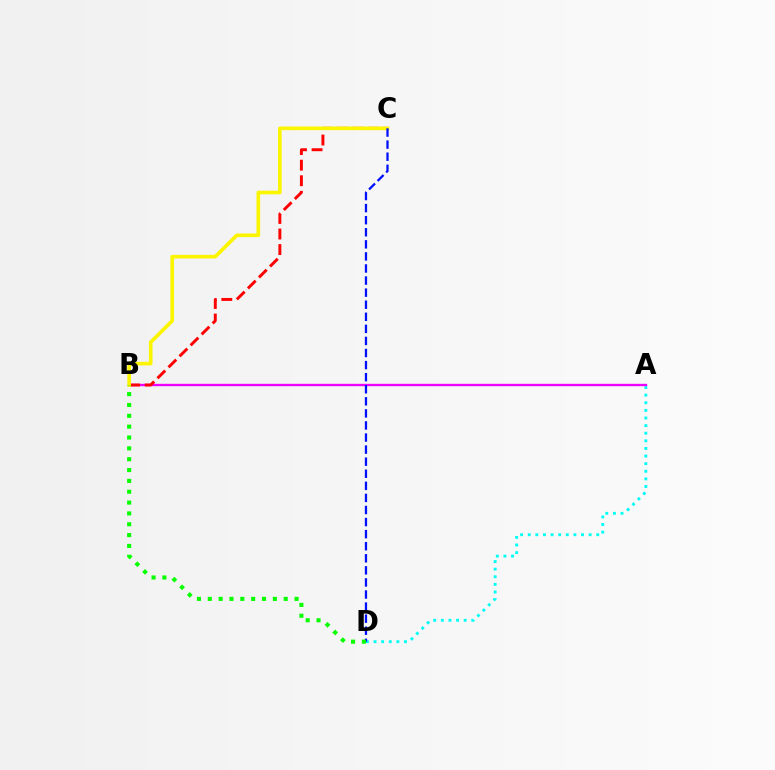{('A', 'D'): [{'color': '#00fff6', 'line_style': 'dotted', 'thickness': 2.07}], ('A', 'B'): [{'color': '#ee00ff', 'line_style': 'solid', 'thickness': 1.7}], ('B', 'C'): [{'color': '#ff0000', 'line_style': 'dashed', 'thickness': 2.11}, {'color': '#fcf500', 'line_style': 'solid', 'thickness': 2.62}], ('C', 'D'): [{'color': '#0010ff', 'line_style': 'dashed', 'thickness': 1.64}], ('B', 'D'): [{'color': '#08ff00', 'line_style': 'dotted', 'thickness': 2.95}]}